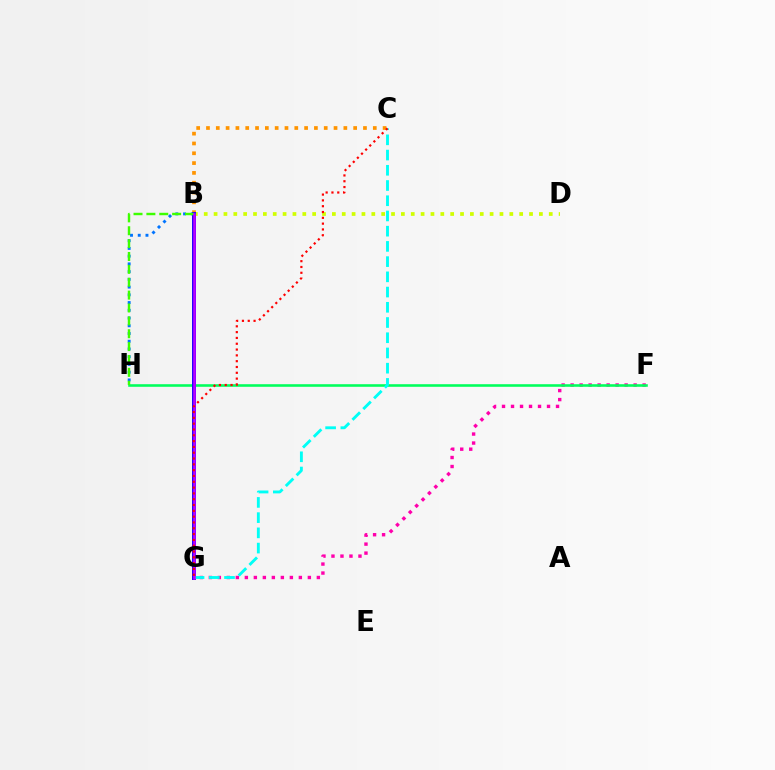{('F', 'G'): [{'color': '#ff00ac', 'line_style': 'dotted', 'thickness': 2.45}], ('B', 'C'): [{'color': '#ff9400', 'line_style': 'dotted', 'thickness': 2.67}], ('B', 'H'): [{'color': '#0074ff', 'line_style': 'dotted', 'thickness': 2.1}, {'color': '#3dff00', 'line_style': 'dashed', 'thickness': 1.75}], ('F', 'H'): [{'color': '#00ff5c', 'line_style': 'solid', 'thickness': 1.86}], ('B', 'D'): [{'color': '#d1ff00', 'line_style': 'dotted', 'thickness': 2.68}], ('B', 'G'): [{'color': '#2500ff', 'line_style': 'solid', 'thickness': 2.87}, {'color': '#b900ff', 'line_style': 'solid', 'thickness': 1.84}], ('C', 'G'): [{'color': '#00fff6', 'line_style': 'dashed', 'thickness': 2.07}, {'color': '#ff0000', 'line_style': 'dotted', 'thickness': 1.58}]}